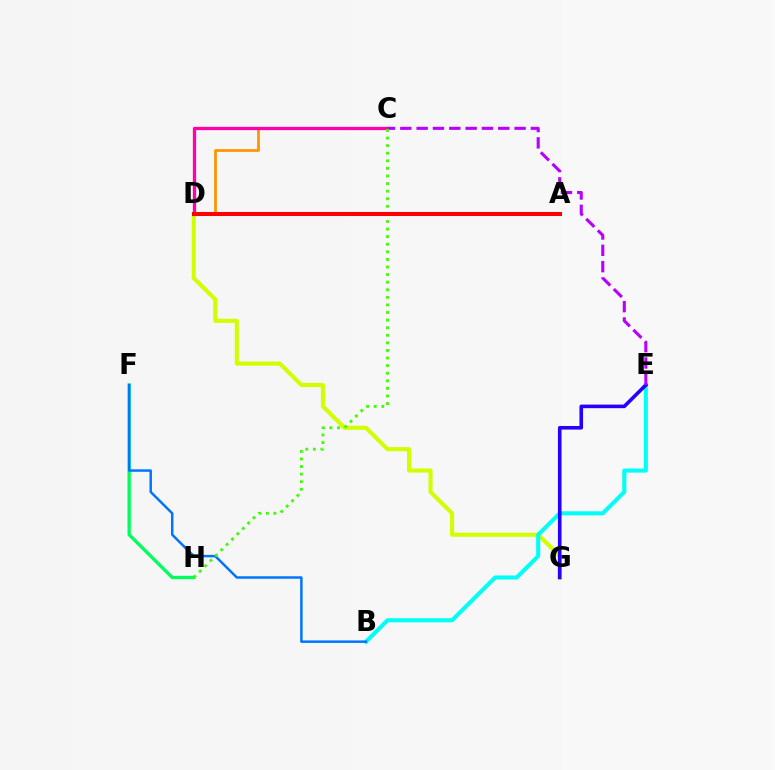{('C', 'D'): [{'color': '#ff9400', 'line_style': 'solid', 'thickness': 1.98}, {'color': '#ff00ac', 'line_style': 'solid', 'thickness': 2.38}], ('D', 'G'): [{'color': '#d1ff00', 'line_style': 'solid', 'thickness': 2.95}], ('B', 'E'): [{'color': '#00fff6', 'line_style': 'solid', 'thickness': 2.93}], ('F', 'H'): [{'color': '#00ff5c', 'line_style': 'solid', 'thickness': 2.39}], ('E', 'G'): [{'color': '#2500ff', 'line_style': 'solid', 'thickness': 2.59}], ('C', 'E'): [{'color': '#b900ff', 'line_style': 'dashed', 'thickness': 2.22}], ('B', 'F'): [{'color': '#0074ff', 'line_style': 'solid', 'thickness': 1.78}], ('C', 'H'): [{'color': '#3dff00', 'line_style': 'dotted', 'thickness': 2.06}], ('A', 'D'): [{'color': '#ff0000', 'line_style': 'solid', 'thickness': 2.9}]}